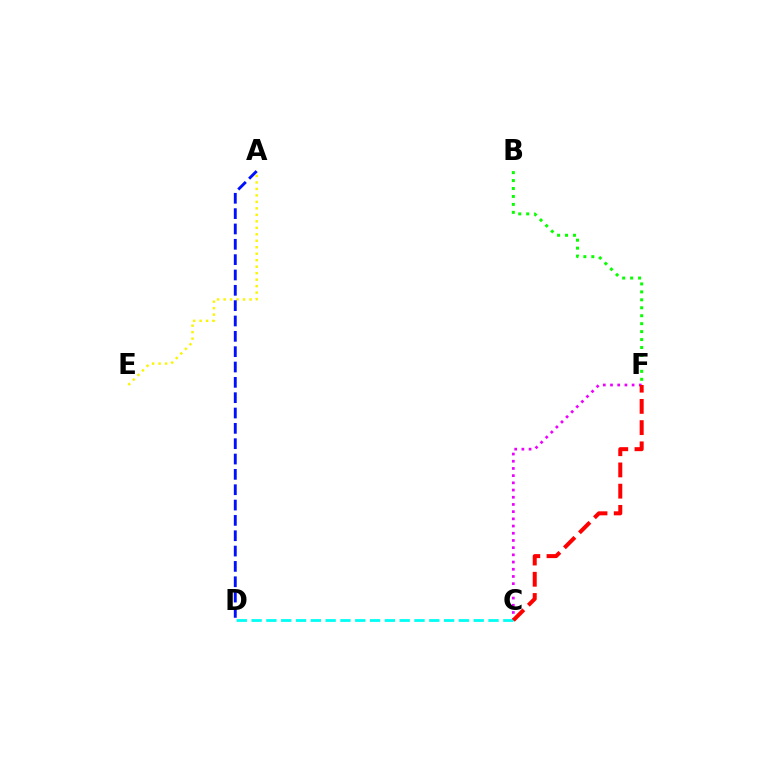{('C', 'F'): [{'color': '#ee00ff', 'line_style': 'dotted', 'thickness': 1.96}, {'color': '#ff0000', 'line_style': 'dashed', 'thickness': 2.88}], ('B', 'F'): [{'color': '#08ff00', 'line_style': 'dotted', 'thickness': 2.16}], ('A', 'E'): [{'color': '#fcf500', 'line_style': 'dotted', 'thickness': 1.76}], ('C', 'D'): [{'color': '#00fff6', 'line_style': 'dashed', 'thickness': 2.01}], ('A', 'D'): [{'color': '#0010ff', 'line_style': 'dashed', 'thickness': 2.08}]}